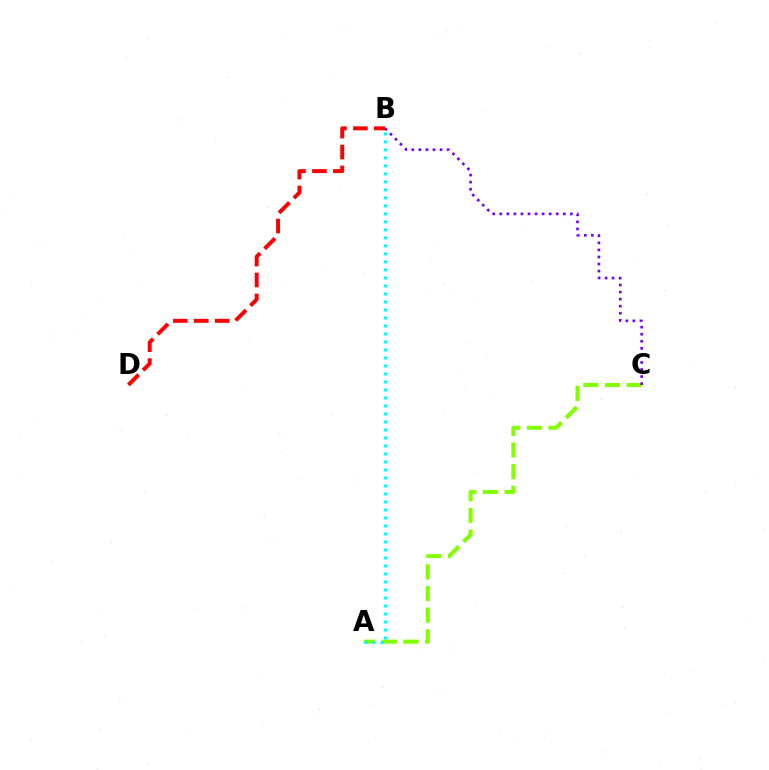{('A', 'C'): [{'color': '#84ff00', 'line_style': 'dashed', 'thickness': 2.94}], ('A', 'B'): [{'color': '#00fff6', 'line_style': 'dotted', 'thickness': 2.17}], ('B', 'C'): [{'color': '#7200ff', 'line_style': 'dotted', 'thickness': 1.92}], ('B', 'D'): [{'color': '#ff0000', 'line_style': 'dashed', 'thickness': 2.84}]}